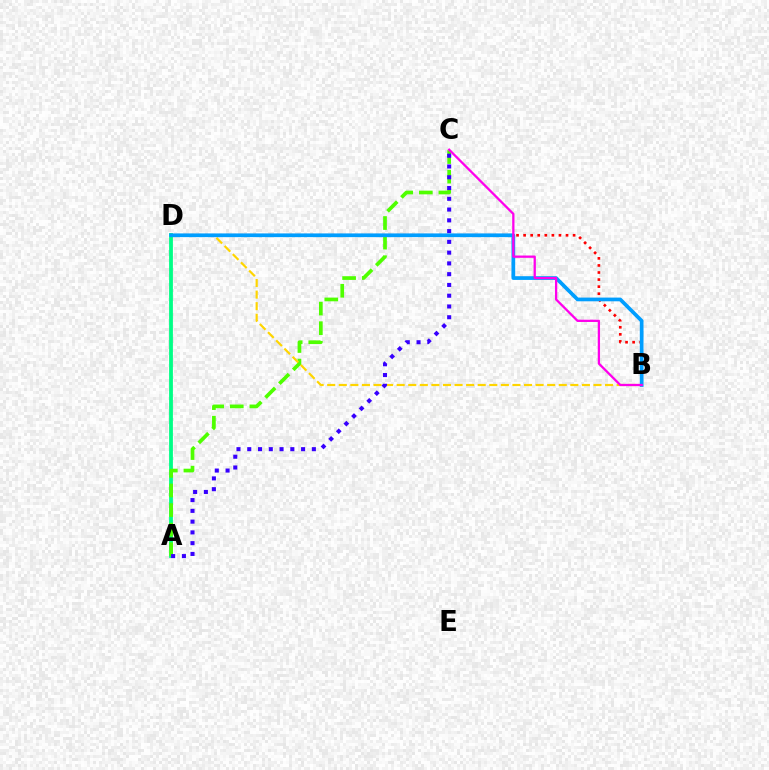{('B', 'D'): [{'color': '#ff0000', 'line_style': 'dotted', 'thickness': 1.92}, {'color': '#ffd500', 'line_style': 'dashed', 'thickness': 1.57}, {'color': '#009eff', 'line_style': 'solid', 'thickness': 2.67}], ('A', 'D'): [{'color': '#00ff86', 'line_style': 'solid', 'thickness': 2.74}], ('A', 'C'): [{'color': '#4fff00', 'line_style': 'dashed', 'thickness': 2.66}, {'color': '#3700ff', 'line_style': 'dotted', 'thickness': 2.93}], ('B', 'C'): [{'color': '#ff00ed', 'line_style': 'solid', 'thickness': 1.64}]}